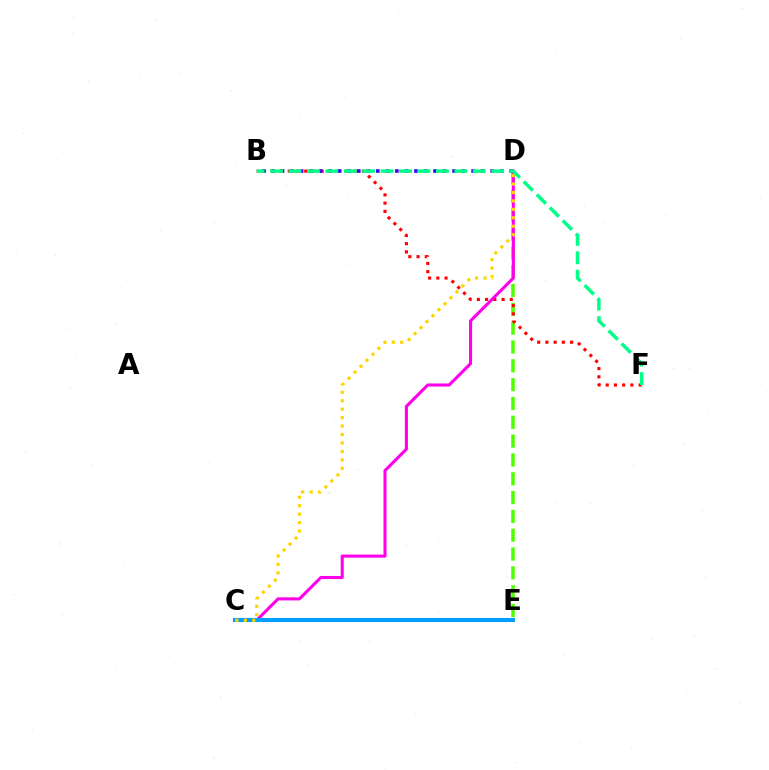{('D', 'E'): [{'color': '#4fff00', 'line_style': 'dashed', 'thickness': 2.56}], ('B', 'F'): [{'color': '#ff0000', 'line_style': 'dotted', 'thickness': 2.24}, {'color': '#00ff86', 'line_style': 'dashed', 'thickness': 2.5}], ('B', 'D'): [{'color': '#3700ff', 'line_style': 'dotted', 'thickness': 2.59}], ('C', 'D'): [{'color': '#ff00ed', 'line_style': 'solid', 'thickness': 2.22}, {'color': '#ffd500', 'line_style': 'dotted', 'thickness': 2.3}], ('C', 'E'): [{'color': '#009eff', 'line_style': 'solid', 'thickness': 2.94}]}